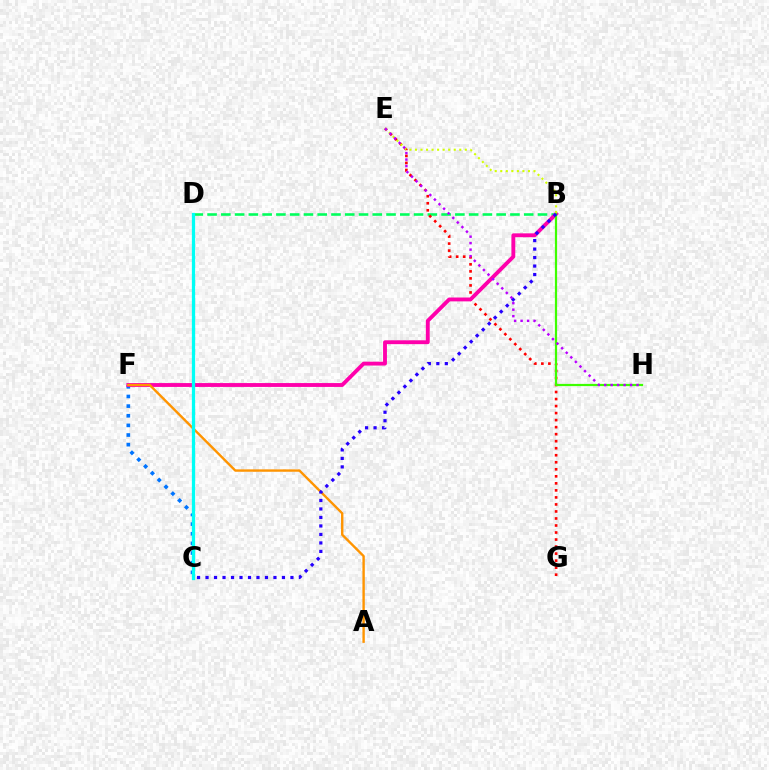{('C', 'F'): [{'color': '#0074ff', 'line_style': 'dotted', 'thickness': 2.62}], ('B', 'D'): [{'color': '#00ff5c', 'line_style': 'dashed', 'thickness': 1.87}], ('E', 'G'): [{'color': '#ff0000', 'line_style': 'dotted', 'thickness': 1.91}], ('B', 'F'): [{'color': '#ff00ac', 'line_style': 'solid', 'thickness': 2.78}], ('A', 'F'): [{'color': '#ff9400', 'line_style': 'solid', 'thickness': 1.72}], ('B', 'H'): [{'color': '#3dff00', 'line_style': 'solid', 'thickness': 1.59}], ('B', 'C'): [{'color': '#2500ff', 'line_style': 'dotted', 'thickness': 2.31}], ('B', 'E'): [{'color': '#d1ff00', 'line_style': 'dotted', 'thickness': 1.5}], ('E', 'H'): [{'color': '#b900ff', 'line_style': 'dotted', 'thickness': 1.76}], ('C', 'D'): [{'color': '#00fff6', 'line_style': 'solid', 'thickness': 2.35}]}